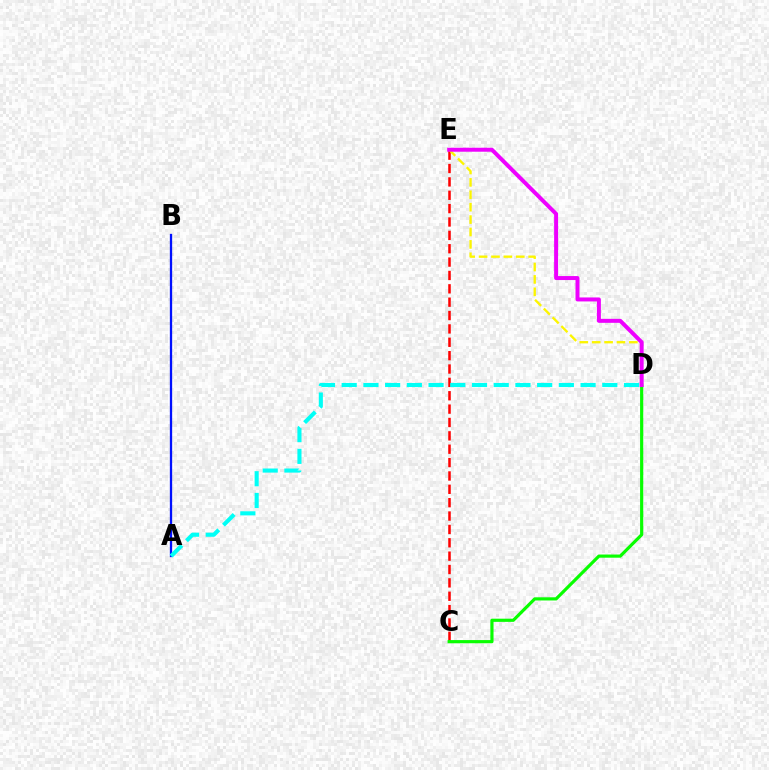{('C', 'E'): [{'color': '#ff0000', 'line_style': 'dashed', 'thickness': 1.82}], ('A', 'B'): [{'color': '#0010ff', 'line_style': 'solid', 'thickness': 1.65}], ('A', 'D'): [{'color': '#00fff6', 'line_style': 'dashed', 'thickness': 2.95}], ('C', 'D'): [{'color': '#08ff00', 'line_style': 'solid', 'thickness': 2.28}], ('D', 'E'): [{'color': '#fcf500', 'line_style': 'dashed', 'thickness': 1.68}, {'color': '#ee00ff', 'line_style': 'solid', 'thickness': 2.87}]}